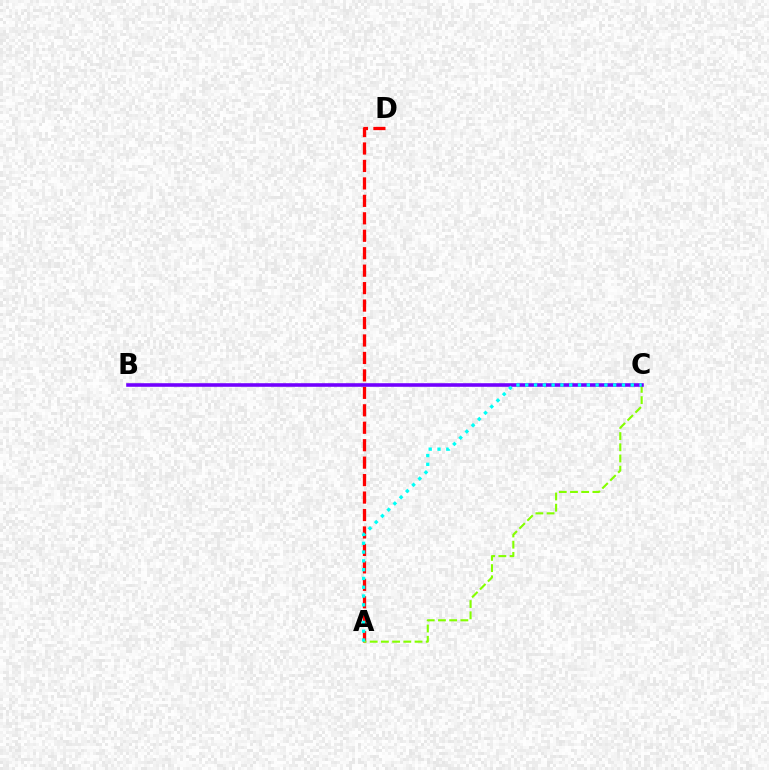{('A', 'D'): [{'color': '#ff0000', 'line_style': 'dashed', 'thickness': 2.37}], ('A', 'C'): [{'color': '#84ff00', 'line_style': 'dashed', 'thickness': 1.52}, {'color': '#00fff6', 'line_style': 'dotted', 'thickness': 2.39}], ('B', 'C'): [{'color': '#7200ff', 'line_style': 'solid', 'thickness': 2.57}]}